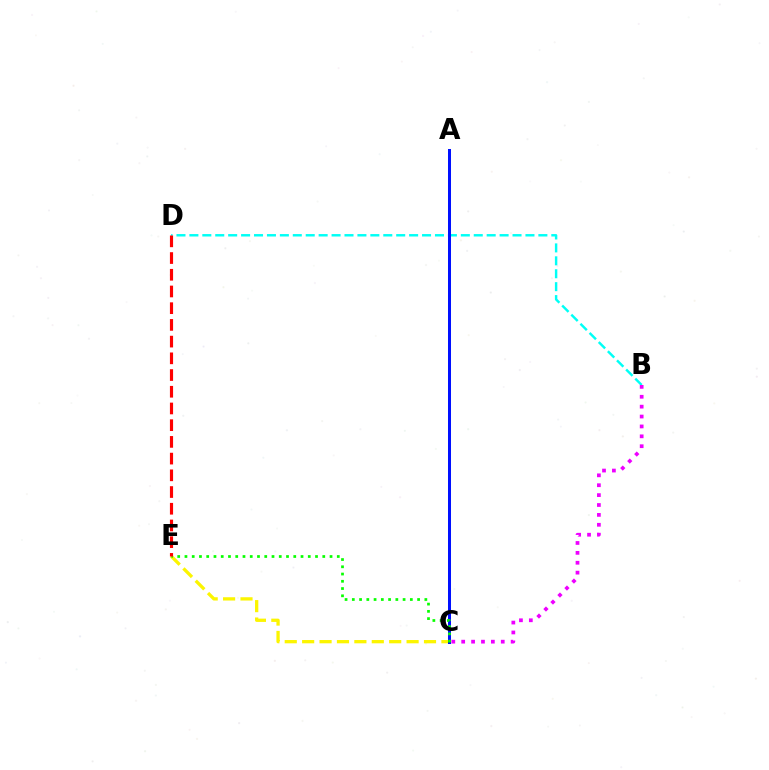{('C', 'E'): [{'color': '#fcf500', 'line_style': 'dashed', 'thickness': 2.36}, {'color': '#08ff00', 'line_style': 'dotted', 'thickness': 1.97}], ('B', 'D'): [{'color': '#00fff6', 'line_style': 'dashed', 'thickness': 1.76}], ('B', 'C'): [{'color': '#ee00ff', 'line_style': 'dotted', 'thickness': 2.69}], ('A', 'C'): [{'color': '#0010ff', 'line_style': 'solid', 'thickness': 2.17}], ('D', 'E'): [{'color': '#ff0000', 'line_style': 'dashed', 'thickness': 2.27}]}